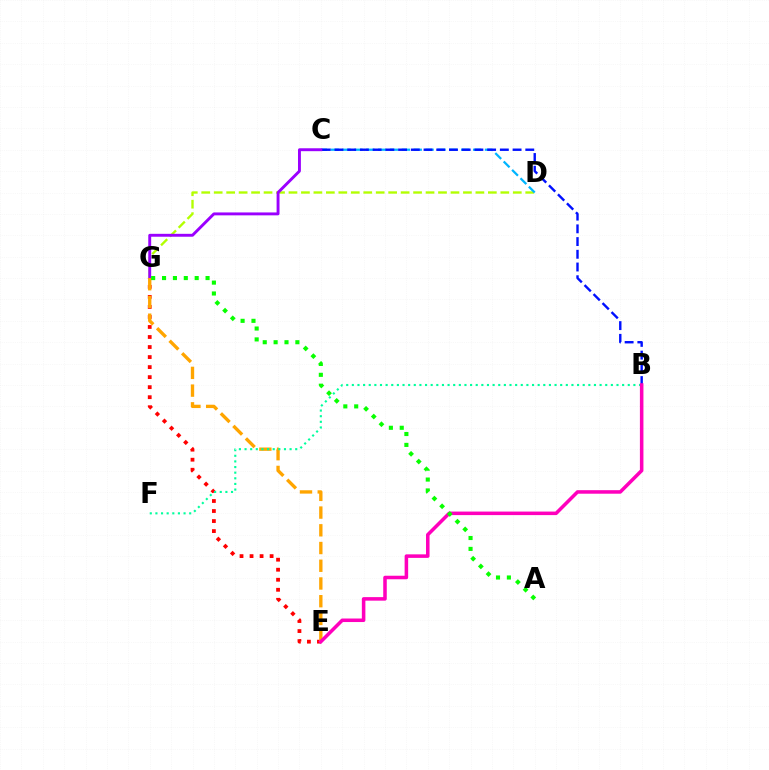{('D', 'G'): [{'color': '#b3ff00', 'line_style': 'dashed', 'thickness': 1.69}], ('E', 'G'): [{'color': '#ff0000', 'line_style': 'dotted', 'thickness': 2.73}, {'color': '#ffa500', 'line_style': 'dashed', 'thickness': 2.41}], ('C', 'D'): [{'color': '#00b5ff', 'line_style': 'dashed', 'thickness': 1.61}], ('B', 'C'): [{'color': '#0010ff', 'line_style': 'dashed', 'thickness': 1.73}], ('C', 'G'): [{'color': '#9b00ff', 'line_style': 'solid', 'thickness': 2.09}], ('B', 'F'): [{'color': '#00ff9d', 'line_style': 'dotted', 'thickness': 1.53}], ('B', 'E'): [{'color': '#ff00bd', 'line_style': 'solid', 'thickness': 2.54}], ('A', 'G'): [{'color': '#08ff00', 'line_style': 'dotted', 'thickness': 2.96}]}